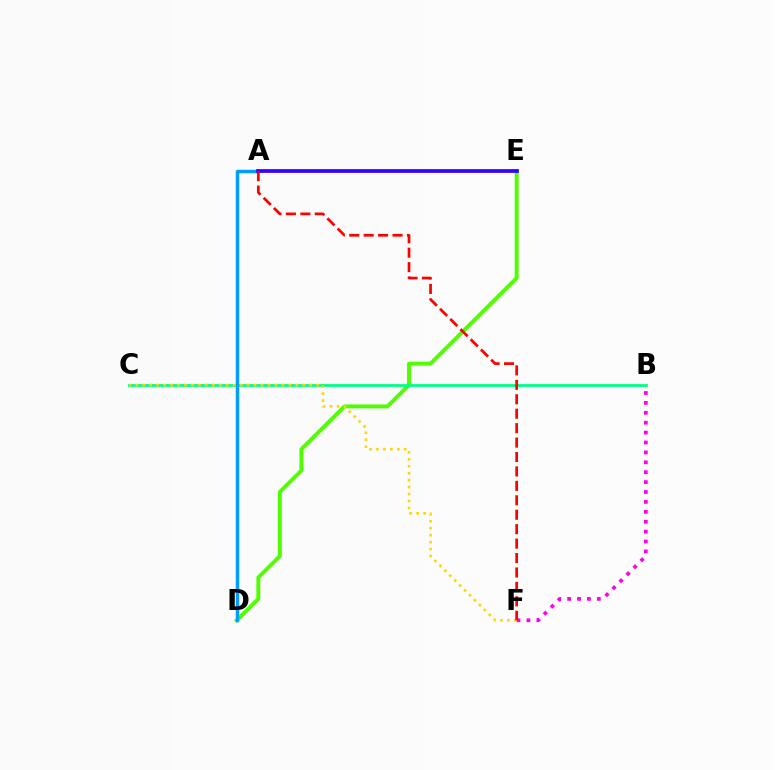{('D', 'E'): [{'color': '#4fff00', 'line_style': 'solid', 'thickness': 2.82}], ('B', 'C'): [{'color': '#00ff86', 'line_style': 'solid', 'thickness': 2.0}], ('A', 'D'): [{'color': '#009eff', 'line_style': 'solid', 'thickness': 2.49}], ('A', 'E'): [{'color': '#3700ff', 'line_style': 'solid', 'thickness': 2.68}], ('B', 'F'): [{'color': '#ff00ed', 'line_style': 'dotted', 'thickness': 2.69}], ('C', 'F'): [{'color': '#ffd500', 'line_style': 'dotted', 'thickness': 1.89}], ('A', 'F'): [{'color': '#ff0000', 'line_style': 'dashed', 'thickness': 1.96}]}